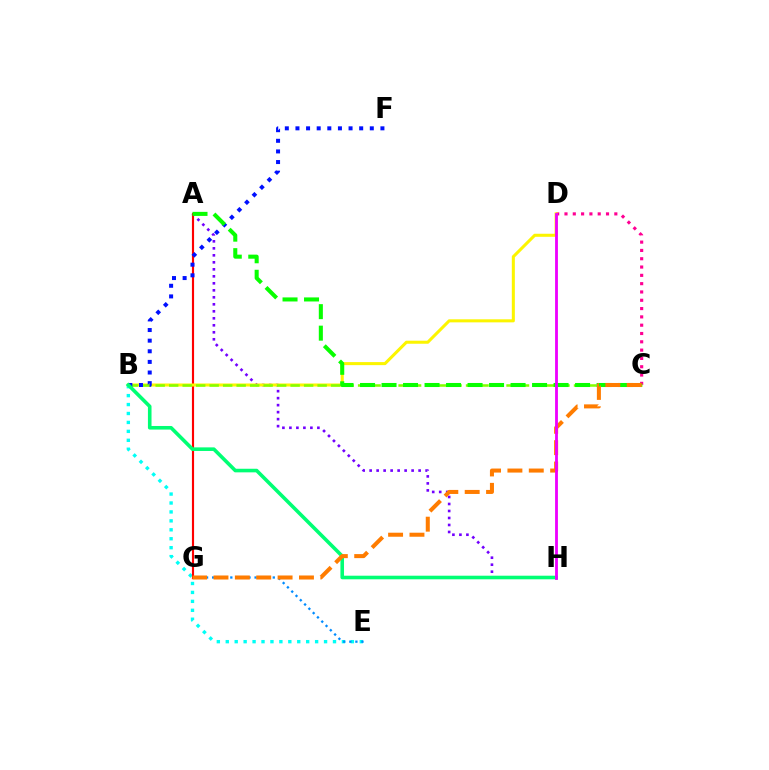{('A', 'H'): [{'color': '#7200ff', 'line_style': 'dotted', 'thickness': 1.9}], ('B', 'E'): [{'color': '#00fff6', 'line_style': 'dotted', 'thickness': 2.43}], ('A', 'G'): [{'color': '#ff0000', 'line_style': 'solid', 'thickness': 1.55}], ('C', 'D'): [{'color': '#ff0094', 'line_style': 'dotted', 'thickness': 2.26}], ('B', 'D'): [{'color': '#fcf500', 'line_style': 'solid', 'thickness': 2.19}], ('B', 'C'): [{'color': '#84ff00', 'line_style': 'dashed', 'thickness': 1.83}], ('E', 'G'): [{'color': '#008cff', 'line_style': 'dotted', 'thickness': 1.65}], ('B', 'F'): [{'color': '#0010ff', 'line_style': 'dotted', 'thickness': 2.89}], ('B', 'H'): [{'color': '#00ff74', 'line_style': 'solid', 'thickness': 2.59}], ('A', 'C'): [{'color': '#08ff00', 'line_style': 'dashed', 'thickness': 2.92}], ('C', 'G'): [{'color': '#ff7c00', 'line_style': 'dashed', 'thickness': 2.9}], ('D', 'H'): [{'color': '#ee00ff', 'line_style': 'solid', 'thickness': 2.03}]}